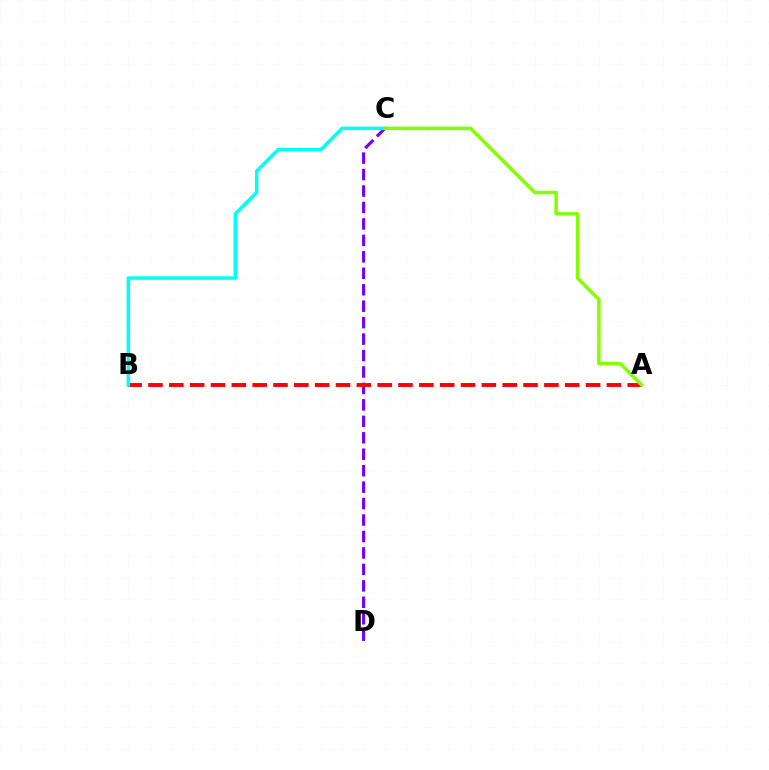{('C', 'D'): [{'color': '#7200ff', 'line_style': 'dashed', 'thickness': 2.23}], ('A', 'B'): [{'color': '#ff0000', 'line_style': 'dashed', 'thickness': 2.83}], ('B', 'C'): [{'color': '#00fff6', 'line_style': 'solid', 'thickness': 2.51}], ('A', 'C'): [{'color': '#84ff00', 'line_style': 'solid', 'thickness': 2.5}]}